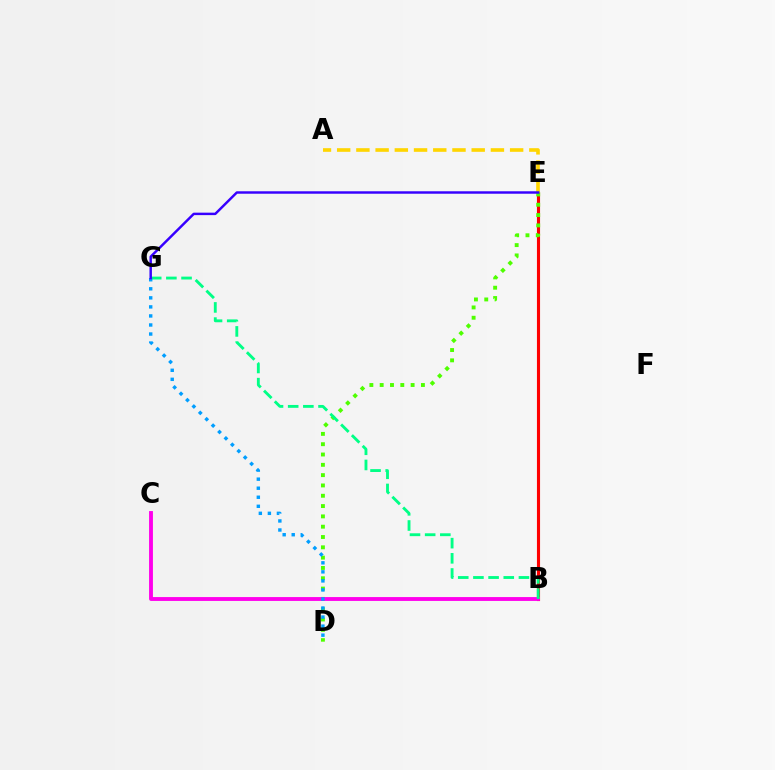{('B', 'E'): [{'color': '#ff0000', 'line_style': 'solid', 'thickness': 2.24}], ('D', 'E'): [{'color': '#4fff00', 'line_style': 'dotted', 'thickness': 2.8}], ('B', 'C'): [{'color': '#ff00ed', 'line_style': 'solid', 'thickness': 2.78}], ('B', 'G'): [{'color': '#00ff86', 'line_style': 'dashed', 'thickness': 2.06}], ('A', 'E'): [{'color': '#ffd500', 'line_style': 'dashed', 'thickness': 2.61}], ('D', 'G'): [{'color': '#009eff', 'line_style': 'dotted', 'thickness': 2.46}], ('E', 'G'): [{'color': '#3700ff', 'line_style': 'solid', 'thickness': 1.77}]}